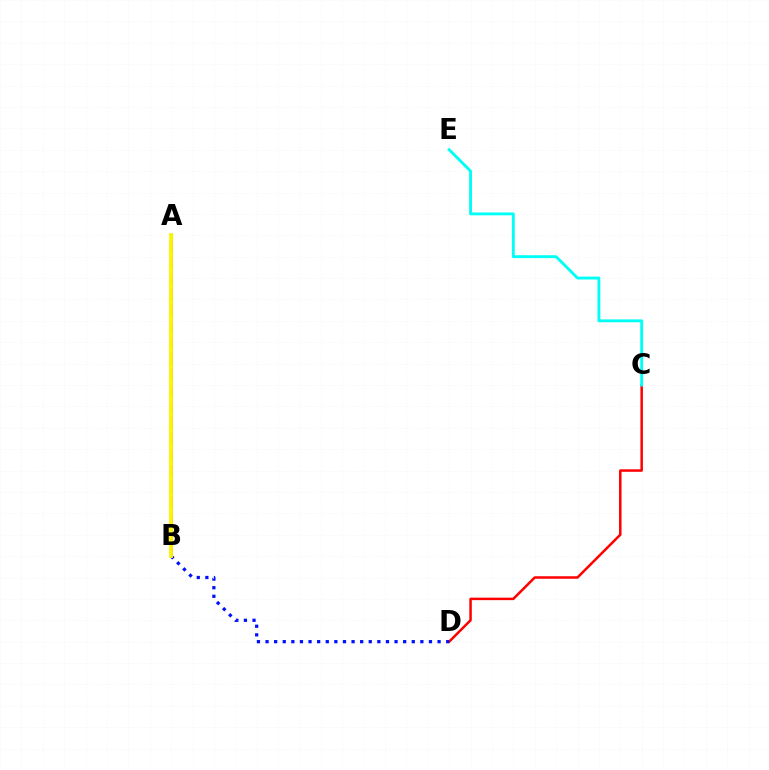{('A', 'B'): [{'color': '#08ff00', 'line_style': 'solid', 'thickness': 1.8}, {'color': '#ee00ff', 'line_style': 'dashed', 'thickness': 2.18}, {'color': '#fcf500', 'line_style': 'solid', 'thickness': 2.75}], ('C', 'D'): [{'color': '#ff0000', 'line_style': 'solid', 'thickness': 1.8}], ('B', 'D'): [{'color': '#0010ff', 'line_style': 'dotted', 'thickness': 2.34}], ('C', 'E'): [{'color': '#00fff6', 'line_style': 'solid', 'thickness': 2.07}]}